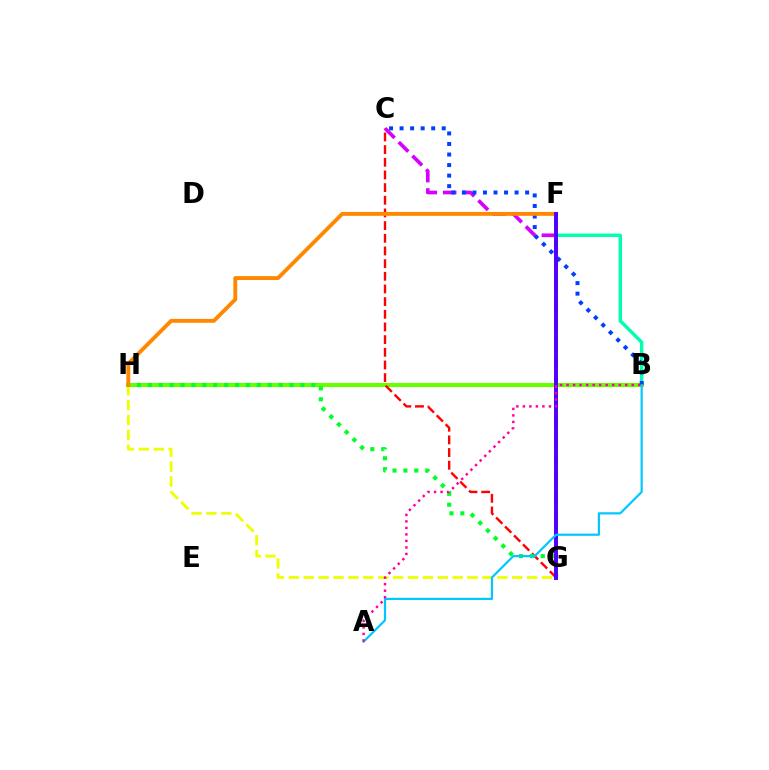{('G', 'H'): [{'color': '#eeff00', 'line_style': 'dashed', 'thickness': 2.02}, {'color': '#00ff27', 'line_style': 'dotted', 'thickness': 2.96}], ('B', 'F'): [{'color': '#00ffaf', 'line_style': 'solid', 'thickness': 2.47}], ('C', 'G'): [{'color': '#d600ff', 'line_style': 'dashed', 'thickness': 2.64}, {'color': '#ff0000', 'line_style': 'dashed', 'thickness': 1.72}], ('B', 'H'): [{'color': '#66ff00', 'line_style': 'solid', 'thickness': 2.95}], ('B', 'C'): [{'color': '#003fff', 'line_style': 'dotted', 'thickness': 2.86}], ('F', 'H'): [{'color': '#ff8800', 'line_style': 'solid', 'thickness': 2.79}], ('F', 'G'): [{'color': '#4f00ff', 'line_style': 'solid', 'thickness': 2.84}], ('A', 'B'): [{'color': '#00c7ff', 'line_style': 'solid', 'thickness': 1.58}, {'color': '#ff00a0', 'line_style': 'dotted', 'thickness': 1.77}]}